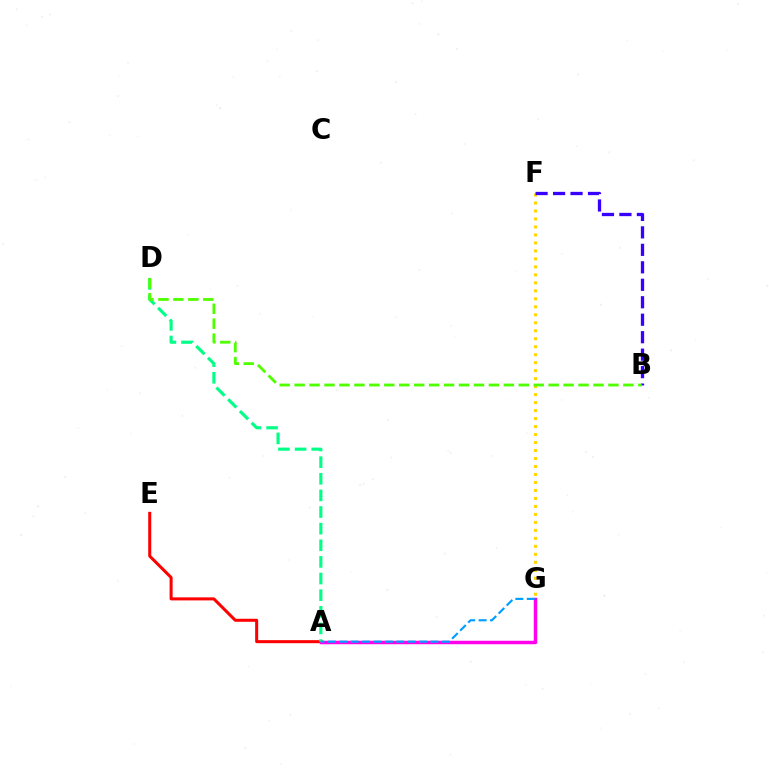{('A', 'E'): [{'color': '#ff0000', 'line_style': 'solid', 'thickness': 2.18}], ('A', 'G'): [{'color': '#ff00ed', 'line_style': 'solid', 'thickness': 2.5}, {'color': '#009eff', 'line_style': 'dashed', 'thickness': 1.55}], ('F', 'G'): [{'color': '#ffd500', 'line_style': 'dotted', 'thickness': 2.17}], ('B', 'F'): [{'color': '#3700ff', 'line_style': 'dashed', 'thickness': 2.37}], ('A', 'D'): [{'color': '#00ff86', 'line_style': 'dashed', 'thickness': 2.26}], ('B', 'D'): [{'color': '#4fff00', 'line_style': 'dashed', 'thickness': 2.03}]}